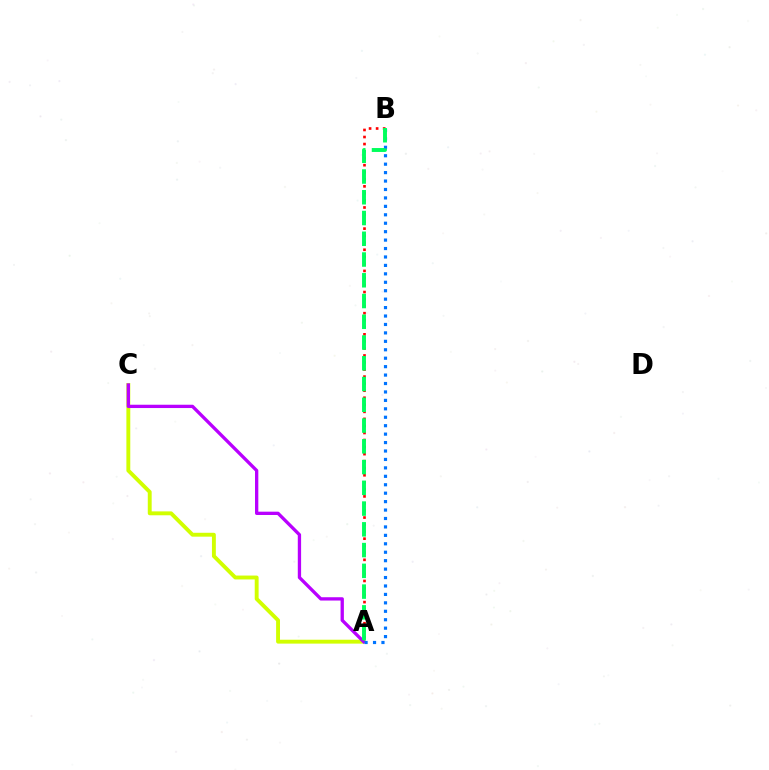{('A', 'C'): [{'color': '#d1ff00', 'line_style': 'solid', 'thickness': 2.8}, {'color': '#b900ff', 'line_style': 'solid', 'thickness': 2.38}], ('A', 'B'): [{'color': '#ff0000', 'line_style': 'dotted', 'thickness': 1.91}, {'color': '#0074ff', 'line_style': 'dotted', 'thickness': 2.29}, {'color': '#00ff5c', 'line_style': 'dashed', 'thickness': 2.82}]}